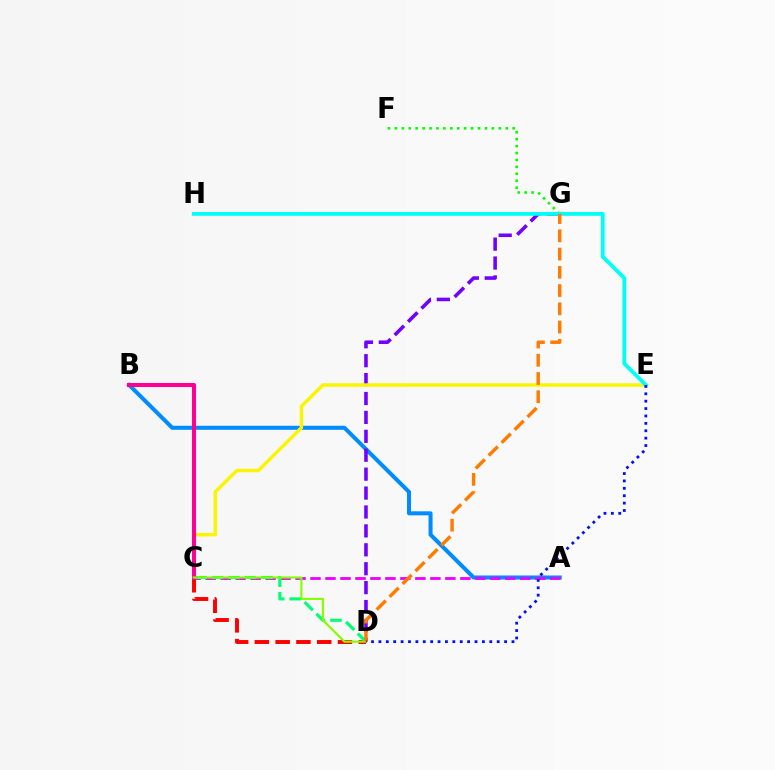{('A', 'B'): [{'color': '#008cff', 'line_style': 'solid', 'thickness': 2.9}], ('A', 'C'): [{'color': '#ee00ff', 'line_style': 'dashed', 'thickness': 2.04}], ('D', 'G'): [{'color': '#7200ff', 'line_style': 'dashed', 'thickness': 2.57}, {'color': '#ff7c00', 'line_style': 'dashed', 'thickness': 2.48}], ('F', 'G'): [{'color': '#08ff00', 'line_style': 'dotted', 'thickness': 1.88}], ('C', 'D'): [{'color': '#ff0000', 'line_style': 'dashed', 'thickness': 2.82}, {'color': '#00ff74', 'line_style': 'dashed', 'thickness': 2.24}, {'color': '#84ff00', 'line_style': 'solid', 'thickness': 1.53}], ('C', 'E'): [{'color': '#fcf500', 'line_style': 'solid', 'thickness': 2.49}], ('B', 'C'): [{'color': '#ff0094', 'line_style': 'solid', 'thickness': 2.91}], ('E', 'H'): [{'color': '#00fff6', 'line_style': 'solid', 'thickness': 2.74}], ('D', 'E'): [{'color': '#0010ff', 'line_style': 'dotted', 'thickness': 2.01}]}